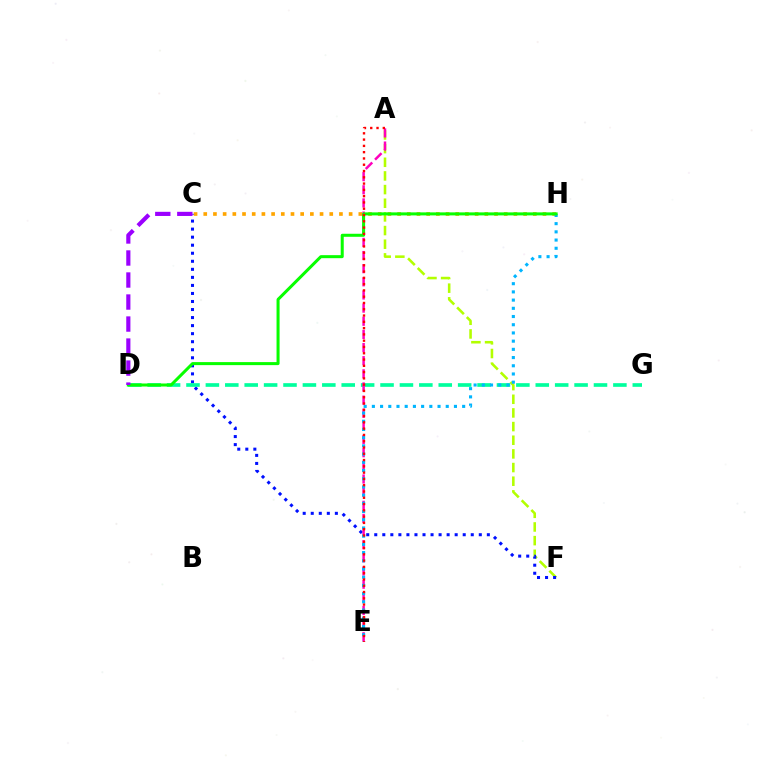{('C', 'H'): [{'color': '#ffa500', 'line_style': 'dotted', 'thickness': 2.63}], ('A', 'F'): [{'color': '#b3ff00', 'line_style': 'dashed', 'thickness': 1.86}], ('C', 'F'): [{'color': '#0010ff', 'line_style': 'dotted', 'thickness': 2.18}], ('D', 'G'): [{'color': '#00ff9d', 'line_style': 'dashed', 'thickness': 2.64}], ('A', 'E'): [{'color': '#ff00bd', 'line_style': 'dashed', 'thickness': 1.79}, {'color': '#ff0000', 'line_style': 'dotted', 'thickness': 1.71}], ('E', 'H'): [{'color': '#00b5ff', 'line_style': 'dotted', 'thickness': 2.23}], ('D', 'H'): [{'color': '#08ff00', 'line_style': 'solid', 'thickness': 2.18}], ('C', 'D'): [{'color': '#9b00ff', 'line_style': 'dashed', 'thickness': 2.99}]}